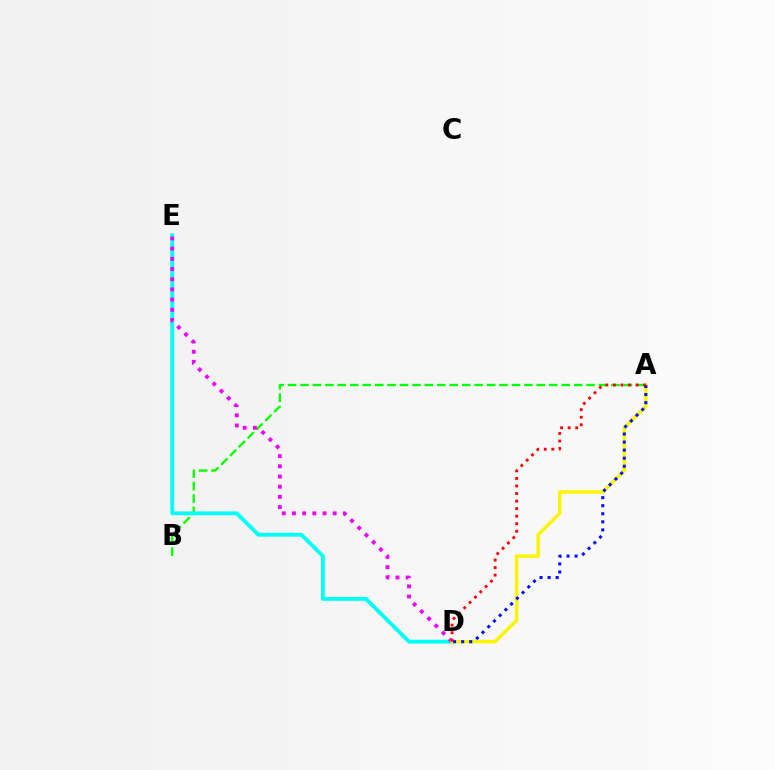{('A', 'B'): [{'color': '#08ff00', 'line_style': 'dashed', 'thickness': 1.69}], ('D', 'E'): [{'color': '#00fff6', 'line_style': 'solid', 'thickness': 2.76}, {'color': '#ee00ff', 'line_style': 'dotted', 'thickness': 2.77}], ('A', 'D'): [{'color': '#fcf500', 'line_style': 'solid', 'thickness': 2.5}, {'color': '#0010ff', 'line_style': 'dotted', 'thickness': 2.19}, {'color': '#ff0000', 'line_style': 'dotted', 'thickness': 2.05}]}